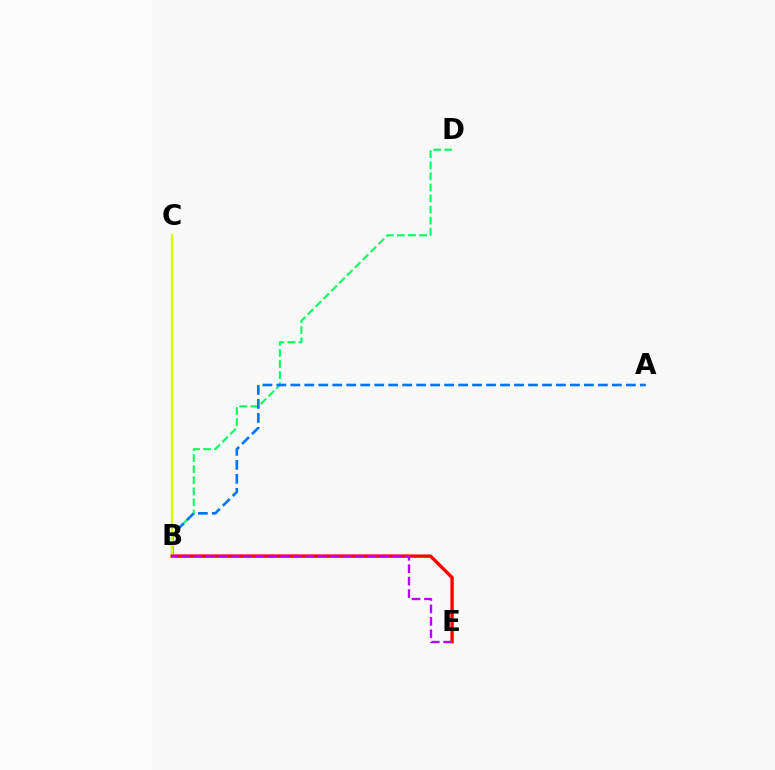{('B', 'D'): [{'color': '#00ff5c', 'line_style': 'dashed', 'thickness': 1.5}], ('A', 'B'): [{'color': '#0074ff', 'line_style': 'dashed', 'thickness': 1.9}], ('B', 'C'): [{'color': '#d1ff00', 'line_style': 'solid', 'thickness': 1.76}], ('B', 'E'): [{'color': '#ff0000', 'line_style': 'solid', 'thickness': 2.42}, {'color': '#b900ff', 'line_style': 'dashed', 'thickness': 1.69}]}